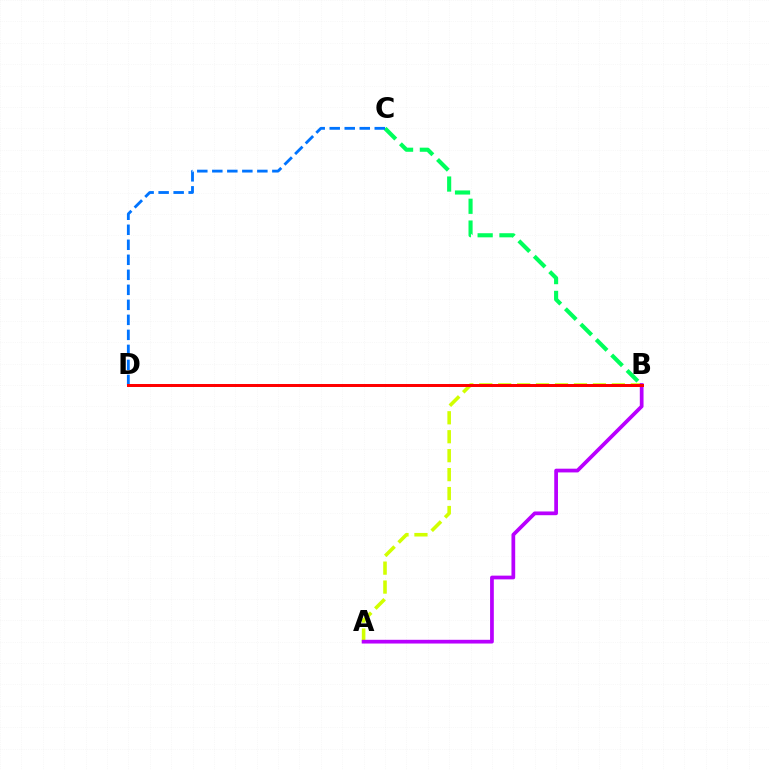{('B', 'C'): [{'color': '#00ff5c', 'line_style': 'dashed', 'thickness': 2.96}], ('A', 'B'): [{'color': '#d1ff00', 'line_style': 'dashed', 'thickness': 2.57}, {'color': '#b900ff', 'line_style': 'solid', 'thickness': 2.69}], ('C', 'D'): [{'color': '#0074ff', 'line_style': 'dashed', 'thickness': 2.04}], ('B', 'D'): [{'color': '#ff0000', 'line_style': 'solid', 'thickness': 2.15}]}